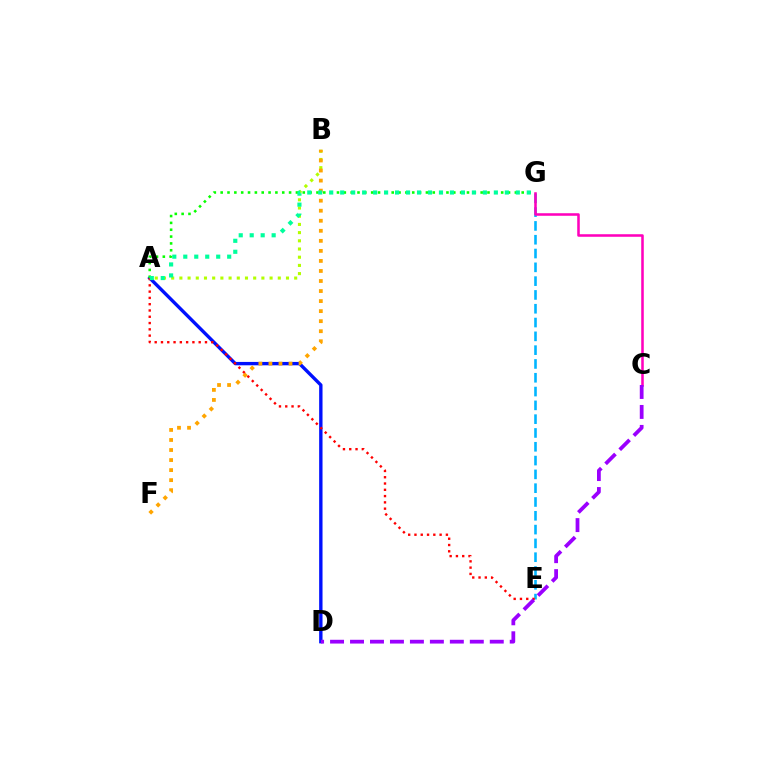{('A', 'B'): [{'color': '#b3ff00', 'line_style': 'dotted', 'thickness': 2.23}], ('A', 'D'): [{'color': '#0010ff', 'line_style': 'solid', 'thickness': 2.43}], ('B', 'F'): [{'color': '#ffa500', 'line_style': 'dotted', 'thickness': 2.73}], ('A', 'G'): [{'color': '#08ff00', 'line_style': 'dotted', 'thickness': 1.86}, {'color': '#00ff9d', 'line_style': 'dotted', 'thickness': 2.98}], ('E', 'G'): [{'color': '#00b5ff', 'line_style': 'dashed', 'thickness': 1.88}], ('A', 'E'): [{'color': '#ff0000', 'line_style': 'dotted', 'thickness': 1.71}], ('C', 'G'): [{'color': '#ff00bd', 'line_style': 'solid', 'thickness': 1.83}], ('C', 'D'): [{'color': '#9b00ff', 'line_style': 'dashed', 'thickness': 2.71}]}